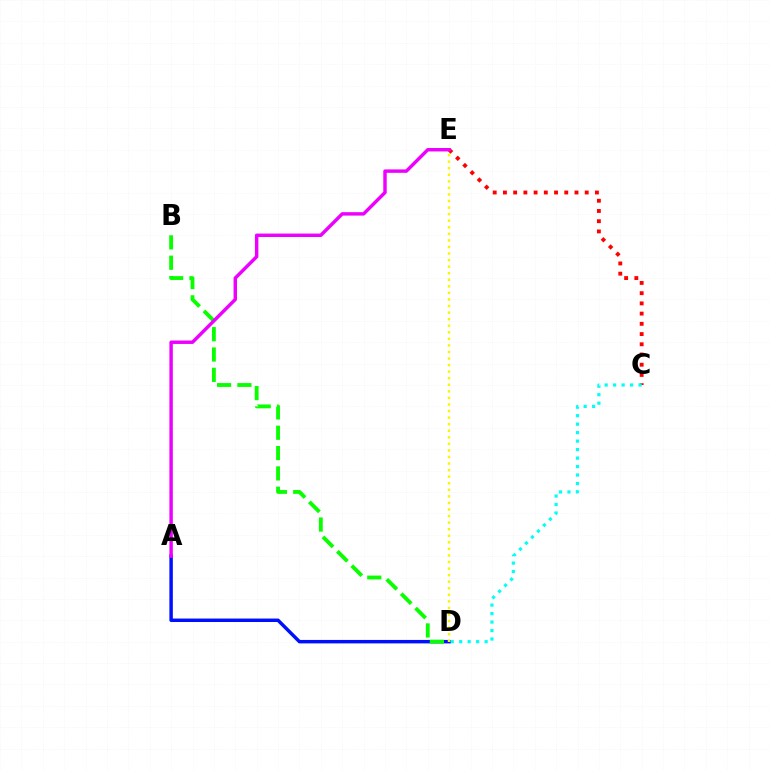{('C', 'E'): [{'color': '#ff0000', 'line_style': 'dotted', 'thickness': 2.78}], ('A', 'D'): [{'color': '#0010ff', 'line_style': 'solid', 'thickness': 2.49}], ('C', 'D'): [{'color': '#00fff6', 'line_style': 'dotted', 'thickness': 2.3}], ('D', 'E'): [{'color': '#fcf500', 'line_style': 'dotted', 'thickness': 1.78}], ('B', 'D'): [{'color': '#08ff00', 'line_style': 'dashed', 'thickness': 2.76}], ('A', 'E'): [{'color': '#ee00ff', 'line_style': 'solid', 'thickness': 2.47}]}